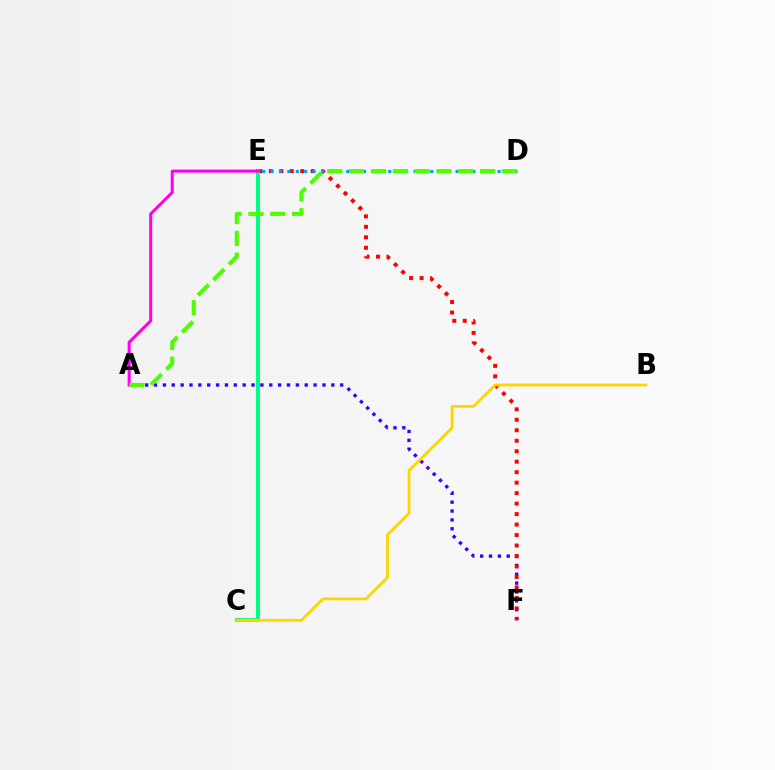{('A', 'F'): [{'color': '#3700ff', 'line_style': 'dotted', 'thickness': 2.41}], ('E', 'F'): [{'color': '#ff0000', 'line_style': 'dotted', 'thickness': 2.85}], ('D', 'E'): [{'color': '#009eff', 'line_style': 'dotted', 'thickness': 2.28}], ('C', 'E'): [{'color': '#00ff86', 'line_style': 'solid', 'thickness': 2.94}], ('B', 'C'): [{'color': '#ffd500', 'line_style': 'solid', 'thickness': 2.03}], ('A', 'E'): [{'color': '#ff00ed', 'line_style': 'solid', 'thickness': 2.18}], ('A', 'D'): [{'color': '#4fff00', 'line_style': 'dashed', 'thickness': 2.96}]}